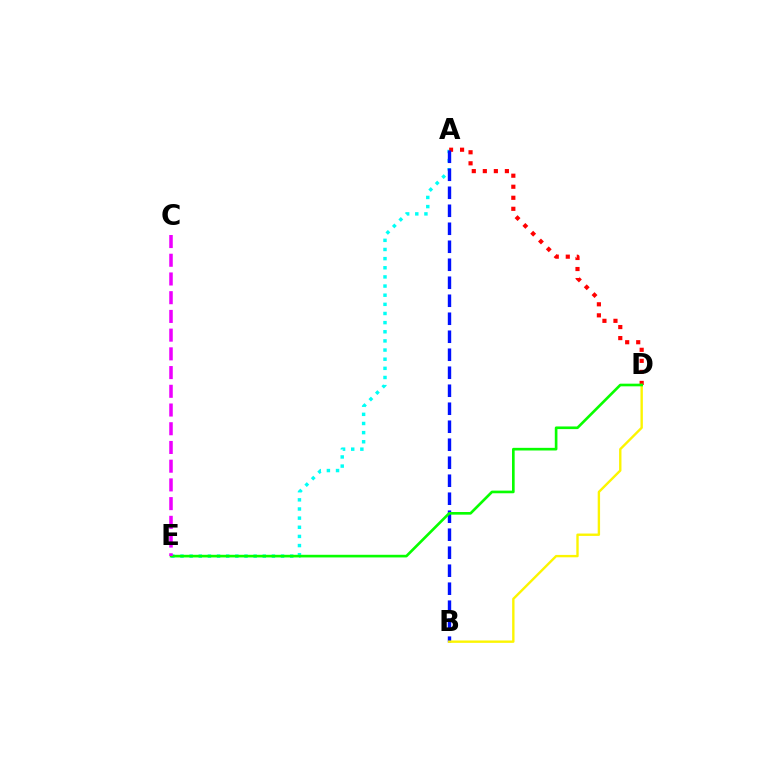{('A', 'E'): [{'color': '#00fff6', 'line_style': 'dotted', 'thickness': 2.48}], ('A', 'D'): [{'color': '#ff0000', 'line_style': 'dotted', 'thickness': 3.0}], ('A', 'B'): [{'color': '#0010ff', 'line_style': 'dashed', 'thickness': 2.44}], ('B', 'D'): [{'color': '#fcf500', 'line_style': 'solid', 'thickness': 1.71}], ('D', 'E'): [{'color': '#08ff00', 'line_style': 'solid', 'thickness': 1.91}], ('C', 'E'): [{'color': '#ee00ff', 'line_style': 'dashed', 'thickness': 2.54}]}